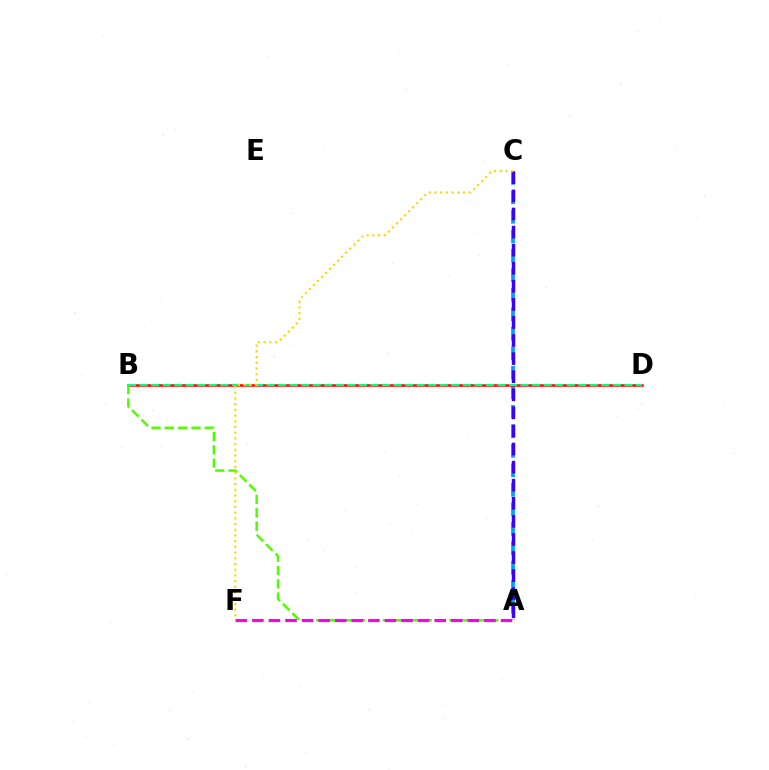{('A', 'C'): [{'color': '#009eff', 'line_style': 'dashed', 'thickness': 2.65}, {'color': '#3700ff', 'line_style': 'dashed', 'thickness': 2.46}], ('B', 'D'): [{'color': '#ff0000', 'line_style': 'solid', 'thickness': 1.8}, {'color': '#00ff86', 'line_style': 'dashed', 'thickness': 1.57}], ('A', 'B'): [{'color': '#4fff00', 'line_style': 'dashed', 'thickness': 1.81}], ('A', 'F'): [{'color': '#ff00ed', 'line_style': 'dashed', 'thickness': 2.25}], ('C', 'F'): [{'color': '#ffd500', 'line_style': 'dotted', 'thickness': 1.55}]}